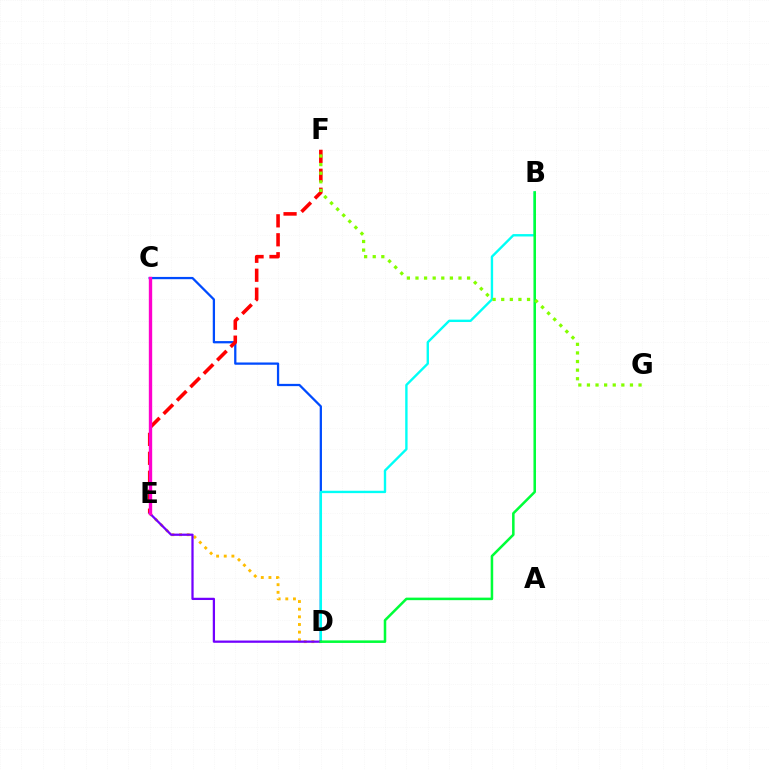{('C', 'D'): [{'color': '#004bff', 'line_style': 'solid', 'thickness': 1.63}], ('D', 'E'): [{'color': '#ffbd00', 'line_style': 'dotted', 'thickness': 2.08}, {'color': '#7200ff', 'line_style': 'solid', 'thickness': 1.62}], ('B', 'D'): [{'color': '#00fff6', 'line_style': 'solid', 'thickness': 1.71}, {'color': '#00ff39', 'line_style': 'solid', 'thickness': 1.82}], ('E', 'F'): [{'color': '#ff0000', 'line_style': 'dashed', 'thickness': 2.57}], ('F', 'G'): [{'color': '#84ff00', 'line_style': 'dotted', 'thickness': 2.34}], ('C', 'E'): [{'color': '#ff00cf', 'line_style': 'solid', 'thickness': 2.42}]}